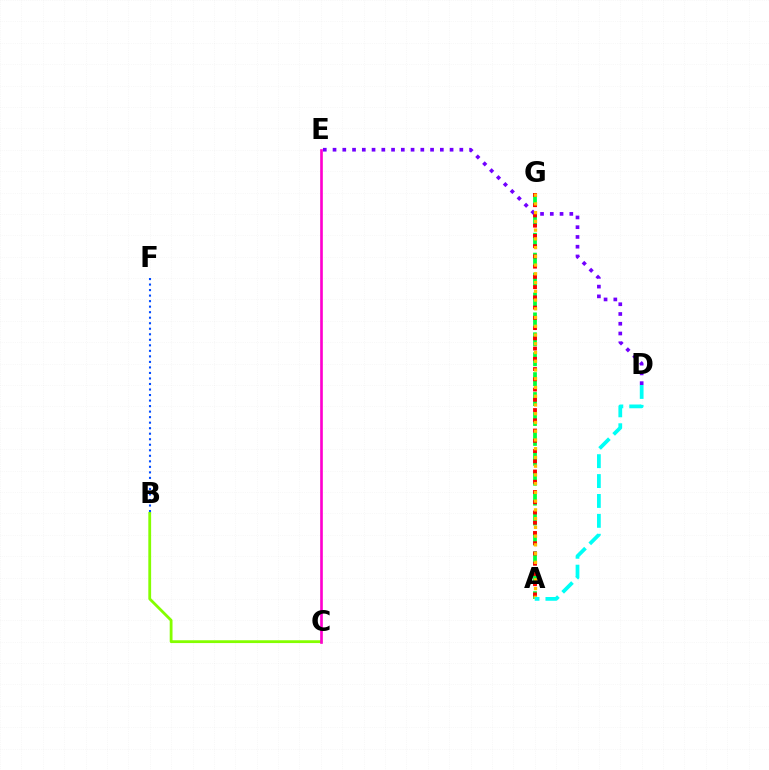{('A', 'G'): [{'color': '#00ff39', 'line_style': 'dashed', 'thickness': 2.7}, {'color': '#ff0000', 'line_style': 'dotted', 'thickness': 2.78}, {'color': '#ffbd00', 'line_style': 'dotted', 'thickness': 2.38}], ('D', 'E'): [{'color': '#7200ff', 'line_style': 'dotted', 'thickness': 2.65}], ('B', 'C'): [{'color': '#84ff00', 'line_style': 'solid', 'thickness': 2.02}], ('C', 'E'): [{'color': '#ff00cf', 'line_style': 'solid', 'thickness': 1.91}], ('A', 'D'): [{'color': '#00fff6', 'line_style': 'dashed', 'thickness': 2.7}], ('B', 'F'): [{'color': '#004bff', 'line_style': 'dotted', 'thickness': 1.5}]}